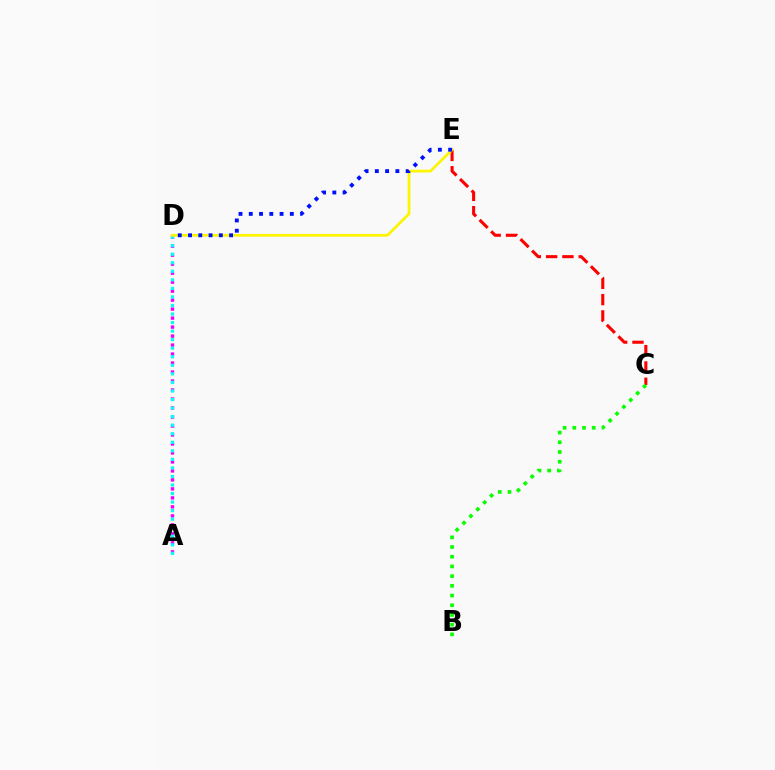{('C', 'E'): [{'color': '#ff0000', 'line_style': 'dashed', 'thickness': 2.22}], ('B', 'C'): [{'color': '#08ff00', 'line_style': 'dotted', 'thickness': 2.64}], ('A', 'D'): [{'color': '#ee00ff', 'line_style': 'dotted', 'thickness': 2.44}, {'color': '#00fff6', 'line_style': 'dotted', 'thickness': 2.32}], ('D', 'E'): [{'color': '#fcf500', 'line_style': 'solid', 'thickness': 1.96}, {'color': '#0010ff', 'line_style': 'dotted', 'thickness': 2.79}]}